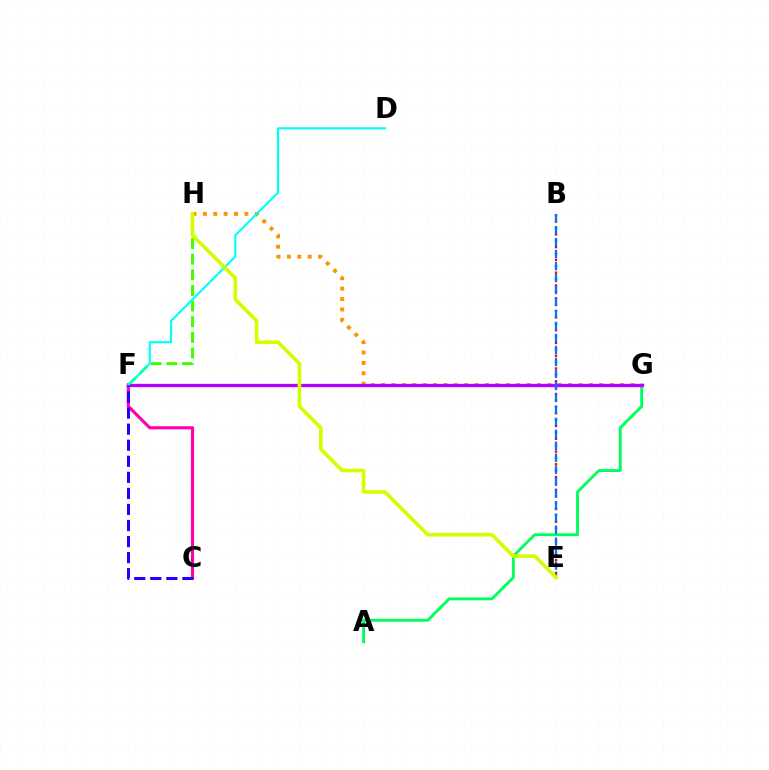{('B', 'E'): [{'color': '#ff0000', 'line_style': 'dotted', 'thickness': 1.74}, {'color': '#0074ff', 'line_style': 'dashed', 'thickness': 1.63}], ('A', 'G'): [{'color': '#00ff5c', 'line_style': 'solid', 'thickness': 2.07}], ('G', 'H'): [{'color': '#ff9400', 'line_style': 'dotted', 'thickness': 2.82}], ('F', 'H'): [{'color': '#3dff00', 'line_style': 'dashed', 'thickness': 2.12}], ('C', 'F'): [{'color': '#ff00ac', 'line_style': 'solid', 'thickness': 2.27}, {'color': '#2500ff', 'line_style': 'dashed', 'thickness': 2.18}], ('F', 'G'): [{'color': '#b900ff', 'line_style': 'solid', 'thickness': 2.4}], ('D', 'F'): [{'color': '#00fff6', 'line_style': 'solid', 'thickness': 1.54}], ('E', 'H'): [{'color': '#d1ff00', 'line_style': 'solid', 'thickness': 2.6}]}